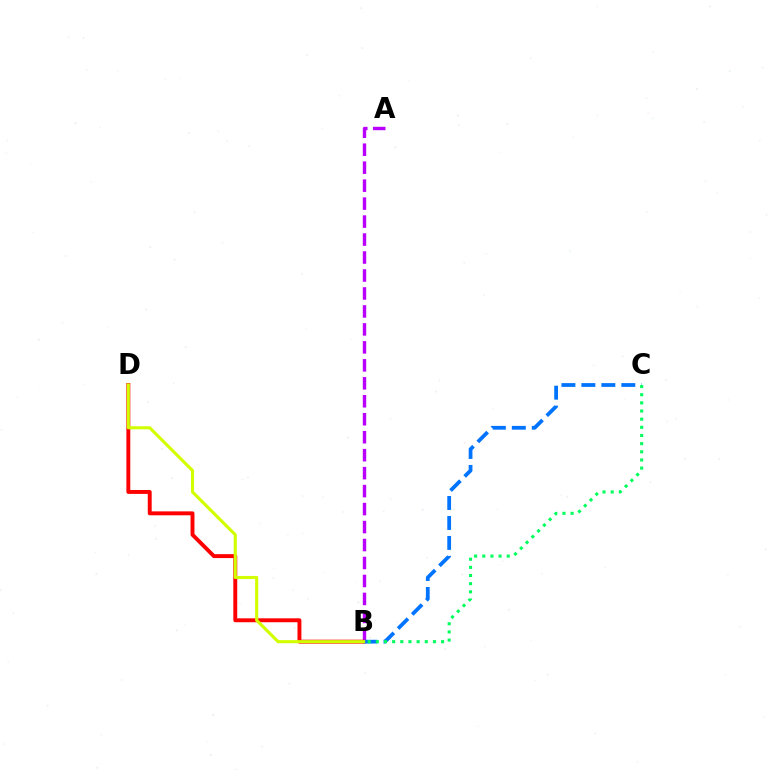{('A', 'B'): [{'color': '#b900ff', 'line_style': 'dashed', 'thickness': 2.44}], ('B', 'D'): [{'color': '#ff0000', 'line_style': 'solid', 'thickness': 2.82}, {'color': '#d1ff00', 'line_style': 'solid', 'thickness': 2.23}], ('B', 'C'): [{'color': '#0074ff', 'line_style': 'dashed', 'thickness': 2.71}, {'color': '#00ff5c', 'line_style': 'dotted', 'thickness': 2.22}]}